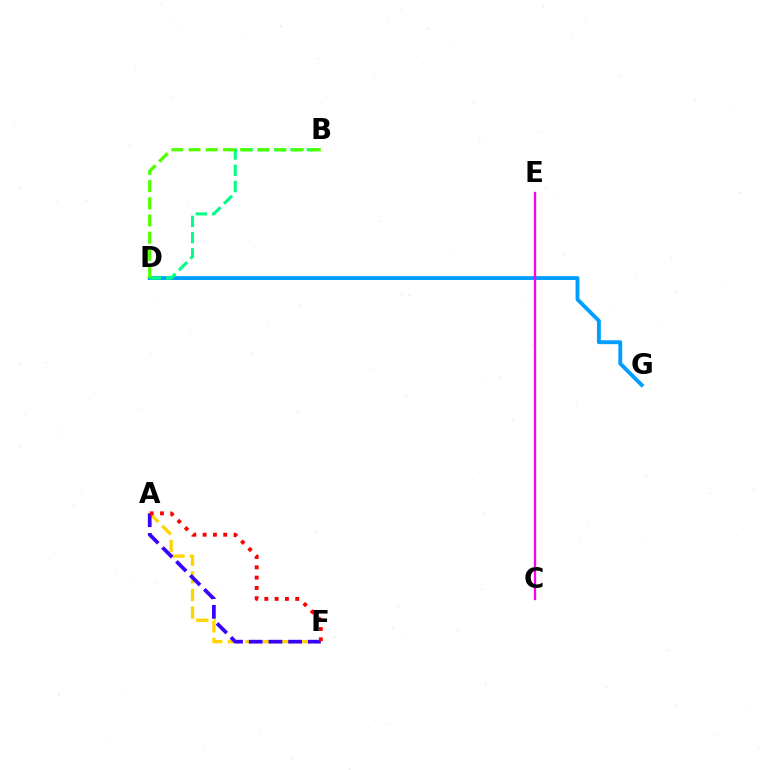{('A', 'F'): [{'color': '#ffd500', 'line_style': 'dashed', 'thickness': 2.39}, {'color': '#3700ff', 'line_style': 'dashed', 'thickness': 2.68}, {'color': '#ff0000', 'line_style': 'dotted', 'thickness': 2.8}], ('D', 'G'): [{'color': '#009eff', 'line_style': 'solid', 'thickness': 2.78}], ('C', 'E'): [{'color': '#ff00ed', 'line_style': 'solid', 'thickness': 1.67}], ('B', 'D'): [{'color': '#00ff86', 'line_style': 'dashed', 'thickness': 2.21}, {'color': '#4fff00', 'line_style': 'dashed', 'thickness': 2.33}]}